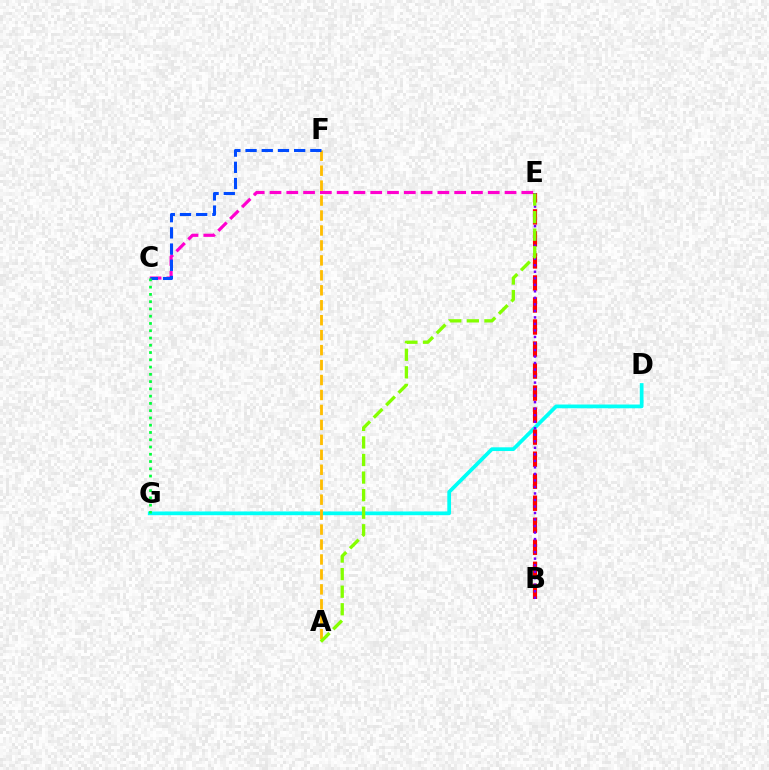{('D', 'G'): [{'color': '#00fff6', 'line_style': 'solid', 'thickness': 2.68}], ('C', 'E'): [{'color': '#ff00cf', 'line_style': 'dashed', 'thickness': 2.28}], ('B', 'E'): [{'color': '#ff0000', 'line_style': 'dashed', 'thickness': 2.99}, {'color': '#7200ff', 'line_style': 'dotted', 'thickness': 1.77}], ('A', 'F'): [{'color': '#ffbd00', 'line_style': 'dashed', 'thickness': 2.03}], ('C', 'F'): [{'color': '#004bff', 'line_style': 'dashed', 'thickness': 2.2}], ('C', 'G'): [{'color': '#00ff39', 'line_style': 'dotted', 'thickness': 1.97}], ('A', 'E'): [{'color': '#84ff00', 'line_style': 'dashed', 'thickness': 2.39}]}